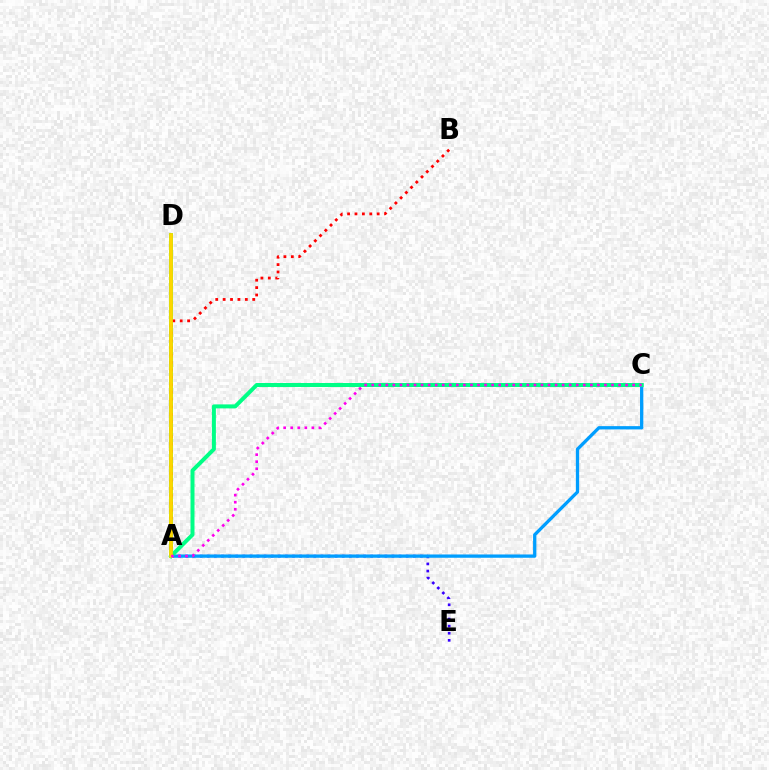{('A', 'E'): [{'color': '#3700ff', 'line_style': 'dotted', 'thickness': 1.93}], ('A', 'D'): [{'color': '#4fff00', 'line_style': 'solid', 'thickness': 2.67}, {'color': '#ffd500', 'line_style': 'solid', 'thickness': 2.62}], ('A', 'C'): [{'color': '#009eff', 'line_style': 'solid', 'thickness': 2.37}, {'color': '#00ff86', 'line_style': 'solid', 'thickness': 2.87}, {'color': '#ff00ed', 'line_style': 'dotted', 'thickness': 1.92}], ('A', 'B'): [{'color': '#ff0000', 'line_style': 'dotted', 'thickness': 2.01}]}